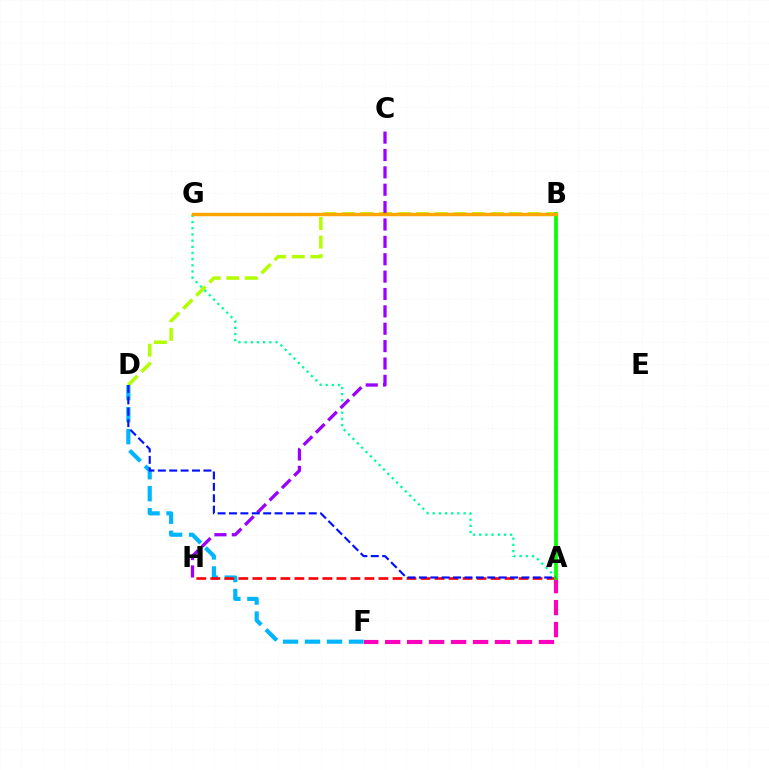{('A', 'F'): [{'color': '#ff00bd', 'line_style': 'dashed', 'thickness': 2.98}], ('B', 'D'): [{'color': '#b3ff00', 'line_style': 'dashed', 'thickness': 2.53}], ('D', 'F'): [{'color': '#00b5ff', 'line_style': 'dashed', 'thickness': 2.99}], ('A', 'G'): [{'color': '#00ff9d', 'line_style': 'dotted', 'thickness': 1.68}], ('C', 'H'): [{'color': '#9b00ff', 'line_style': 'dashed', 'thickness': 2.36}], ('A', 'H'): [{'color': '#ff0000', 'line_style': 'dashed', 'thickness': 1.9}], ('A', 'B'): [{'color': '#08ff00', 'line_style': 'solid', 'thickness': 2.68}], ('B', 'G'): [{'color': '#ffa500', 'line_style': 'solid', 'thickness': 2.46}], ('A', 'D'): [{'color': '#0010ff', 'line_style': 'dashed', 'thickness': 1.55}]}